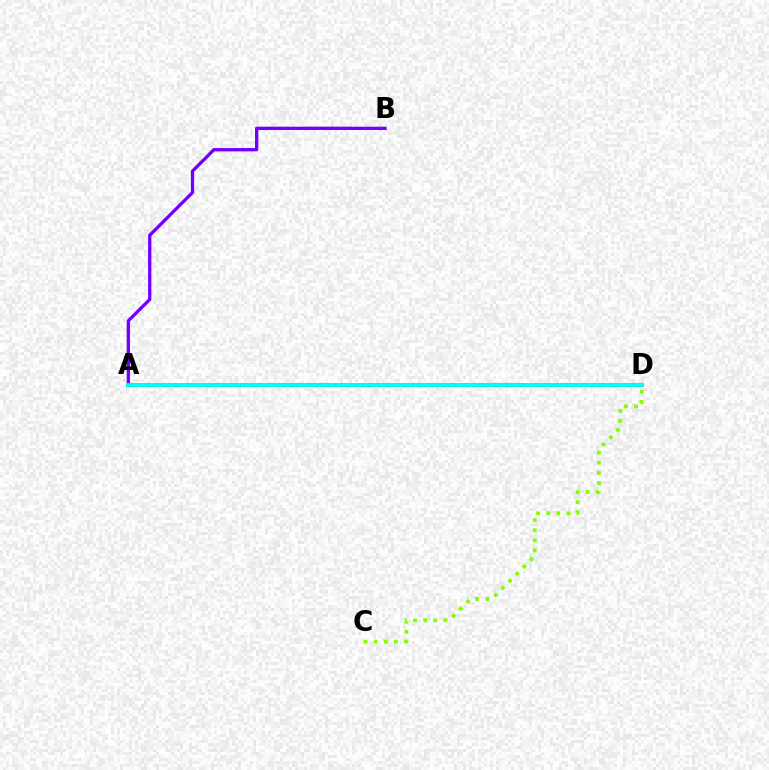{('A', 'B'): [{'color': '#7200ff', 'line_style': 'solid', 'thickness': 2.38}], ('C', 'D'): [{'color': '#84ff00', 'line_style': 'dotted', 'thickness': 2.75}], ('A', 'D'): [{'color': '#ff0000', 'line_style': 'solid', 'thickness': 2.61}, {'color': '#00fff6', 'line_style': 'solid', 'thickness': 2.78}]}